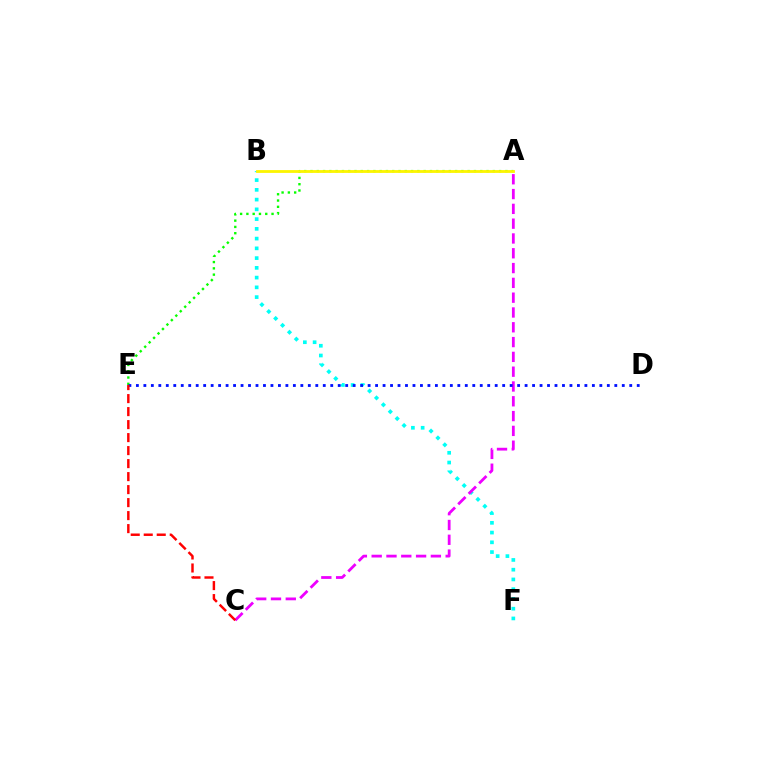{('A', 'E'): [{'color': '#08ff00', 'line_style': 'dotted', 'thickness': 1.71}], ('B', 'F'): [{'color': '#00fff6', 'line_style': 'dotted', 'thickness': 2.65}], ('A', 'C'): [{'color': '#ee00ff', 'line_style': 'dashed', 'thickness': 2.01}], ('D', 'E'): [{'color': '#0010ff', 'line_style': 'dotted', 'thickness': 2.03}], ('A', 'B'): [{'color': '#fcf500', 'line_style': 'solid', 'thickness': 2.02}], ('C', 'E'): [{'color': '#ff0000', 'line_style': 'dashed', 'thickness': 1.77}]}